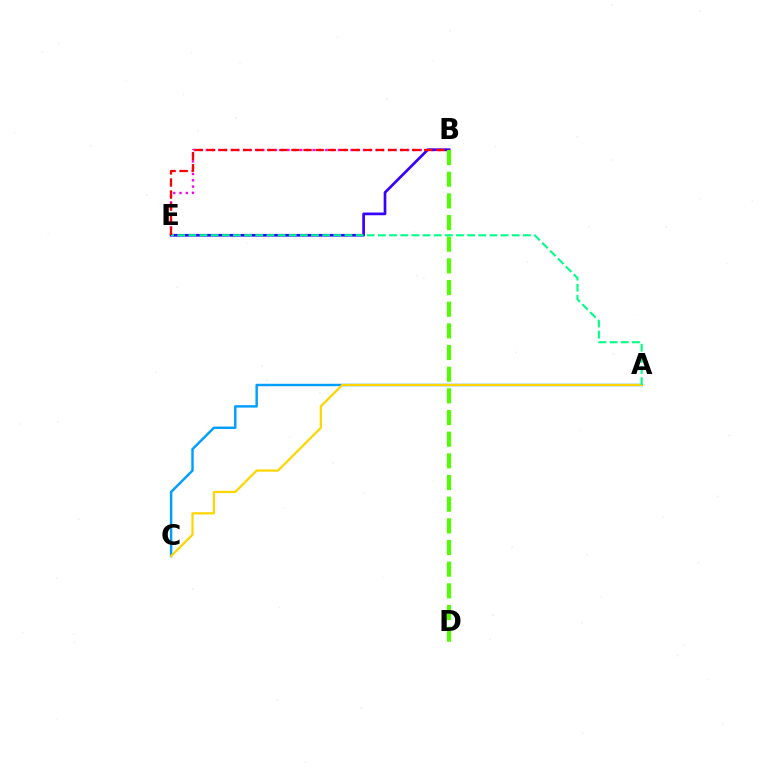{('B', 'E'): [{'color': '#ff00ed', 'line_style': 'dotted', 'thickness': 1.71}, {'color': '#3700ff', 'line_style': 'solid', 'thickness': 1.95}, {'color': '#ff0000', 'line_style': 'dashed', 'thickness': 1.64}], ('A', 'C'): [{'color': '#009eff', 'line_style': 'solid', 'thickness': 1.75}, {'color': '#ffd500', 'line_style': 'solid', 'thickness': 1.6}], ('A', 'E'): [{'color': '#00ff86', 'line_style': 'dashed', 'thickness': 1.51}], ('B', 'D'): [{'color': '#4fff00', 'line_style': 'dashed', 'thickness': 2.94}]}